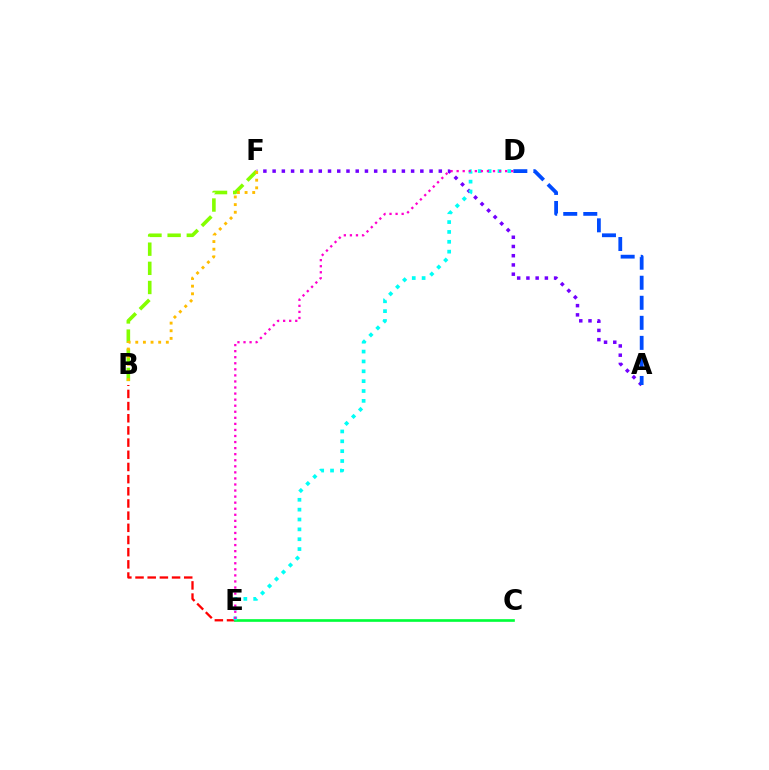{('B', 'E'): [{'color': '#ff0000', 'line_style': 'dashed', 'thickness': 1.65}], ('A', 'F'): [{'color': '#7200ff', 'line_style': 'dotted', 'thickness': 2.51}], ('B', 'F'): [{'color': '#84ff00', 'line_style': 'dashed', 'thickness': 2.6}, {'color': '#ffbd00', 'line_style': 'dotted', 'thickness': 2.07}], ('C', 'E'): [{'color': '#00ff39', 'line_style': 'solid', 'thickness': 1.91}], ('D', 'E'): [{'color': '#00fff6', 'line_style': 'dotted', 'thickness': 2.68}, {'color': '#ff00cf', 'line_style': 'dotted', 'thickness': 1.65}], ('A', 'D'): [{'color': '#004bff', 'line_style': 'dashed', 'thickness': 2.72}]}